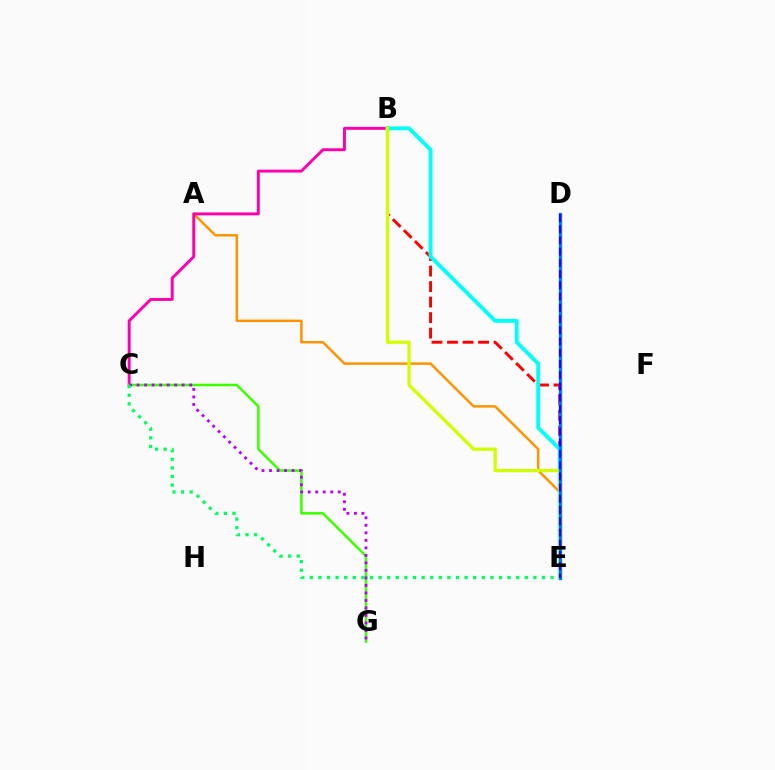{('A', 'E'): [{'color': '#ff9400', 'line_style': 'solid', 'thickness': 1.79}], ('B', 'C'): [{'color': '#ff00ac', 'line_style': 'solid', 'thickness': 2.11}], ('C', 'G'): [{'color': '#3dff00', 'line_style': 'solid', 'thickness': 1.83}, {'color': '#b900ff', 'line_style': 'dotted', 'thickness': 2.04}], ('B', 'E'): [{'color': '#ff0000', 'line_style': 'dashed', 'thickness': 2.11}, {'color': '#00fff6', 'line_style': 'solid', 'thickness': 2.79}, {'color': '#d1ff00', 'line_style': 'solid', 'thickness': 2.38}], ('D', 'E'): [{'color': '#0074ff', 'line_style': 'solid', 'thickness': 2.38}, {'color': '#2500ff', 'line_style': 'dashed', 'thickness': 1.53}], ('C', 'E'): [{'color': '#00ff5c', 'line_style': 'dotted', 'thickness': 2.34}]}